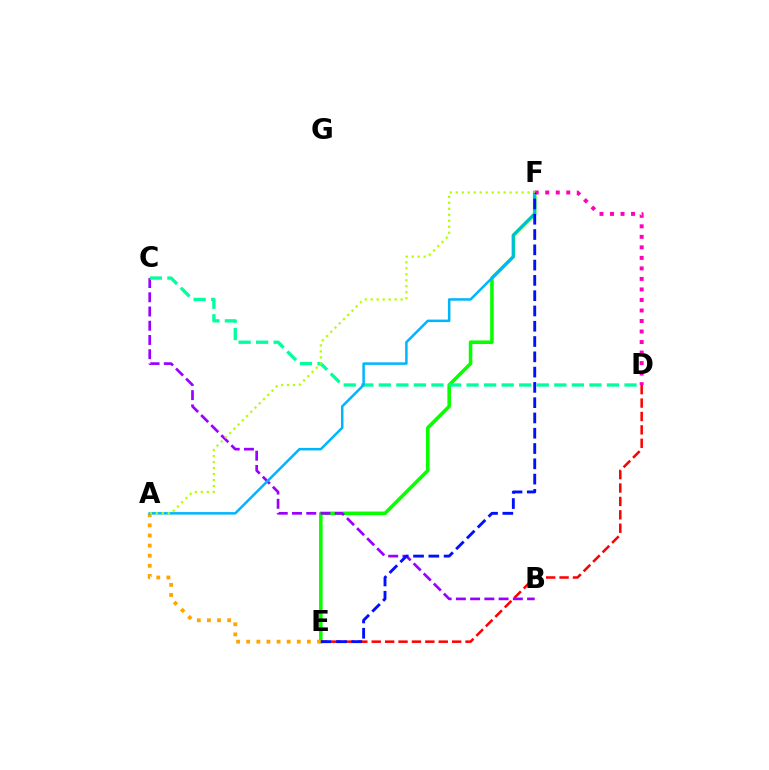{('E', 'F'): [{'color': '#08ff00', 'line_style': 'solid', 'thickness': 2.56}, {'color': '#0010ff', 'line_style': 'dashed', 'thickness': 2.08}], ('D', 'E'): [{'color': '#ff0000', 'line_style': 'dashed', 'thickness': 1.82}], ('D', 'F'): [{'color': '#ff00bd', 'line_style': 'dotted', 'thickness': 2.86}], ('A', 'E'): [{'color': '#ffa500', 'line_style': 'dotted', 'thickness': 2.75}], ('B', 'C'): [{'color': '#9b00ff', 'line_style': 'dashed', 'thickness': 1.93}], ('C', 'D'): [{'color': '#00ff9d', 'line_style': 'dashed', 'thickness': 2.38}], ('A', 'F'): [{'color': '#00b5ff', 'line_style': 'solid', 'thickness': 1.8}, {'color': '#b3ff00', 'line_style': 'dotted', 'thickness': 1.63}]}